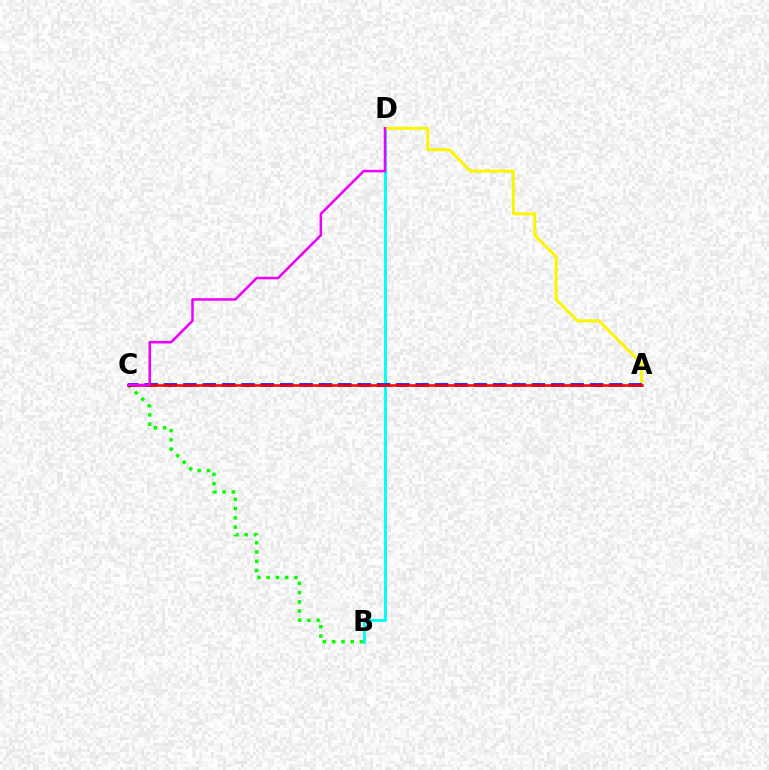{('B', 'D'): [{'color': '#00fff6', 'line_style': 'solid', 'thickness': 2.09}], ('A', 'D'): [{'color': '#fcf500', 'line_style': 'solid', 'thickness': 2.13}], ('B', 'C'): [{'color': '#08ff00', 'line_style': 'dotted', 'thickness': 2.52}], ('A', 'C'): [{'color': '#0010ff', 'line_style': 'dashed', 'thickness': 2.63}, {'color': '#ff0000', 'line_style': 'solid', 'thickness': 1.82}], ('C', 'D'): [{'color': '#ee00ff', 'line_style': 'solid', 'thickness': 1.82}]}